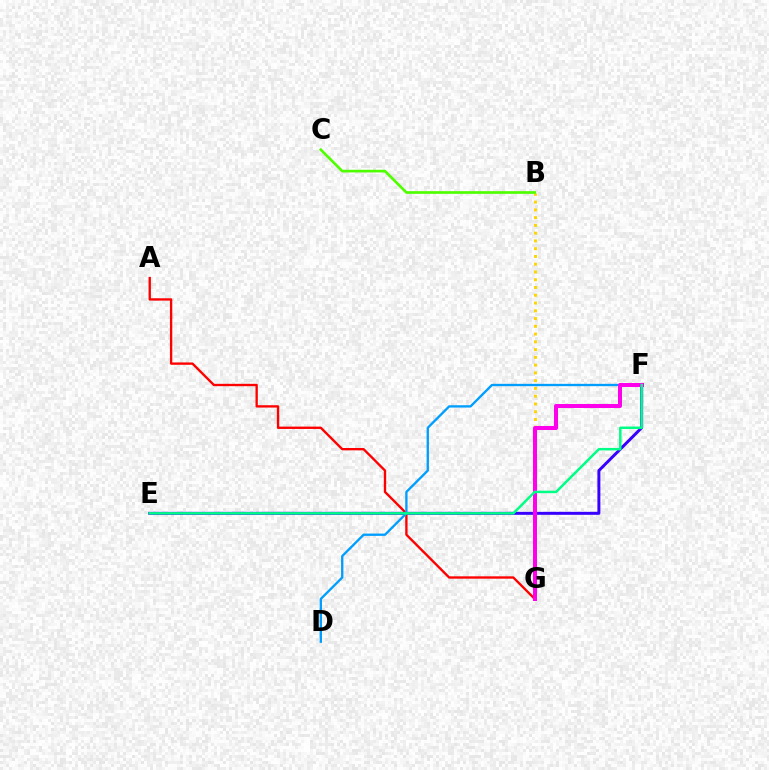{('E', 'F'): [{'color': '#3700ff', 'line_style': 'solid', 'thickness': 2.13}, {'color': '#00ff86', 'line_style': 'solid', 'thickness': 1.78}], ('A', 'G'): [{'color': '#ff0000', 'line_style': 'solid', 'thickness': 1.69}], ('B', 'G'): [{'color': '#ffd500', 'line_style': 'dotted', 'thickness': 2.11}], ('D', 'F'): [{'color': '#009eff', 'line_style': 'solid', 'thickness': 1.68}], ('F', 'G'): [{'color': '#ff00ed', 'line_style': 'solid', 'thickness': 2.9}], ('B', 'C'): [{'color': '#4fff00', 'line_style': 'solid', 'thickness': 1.93}]}